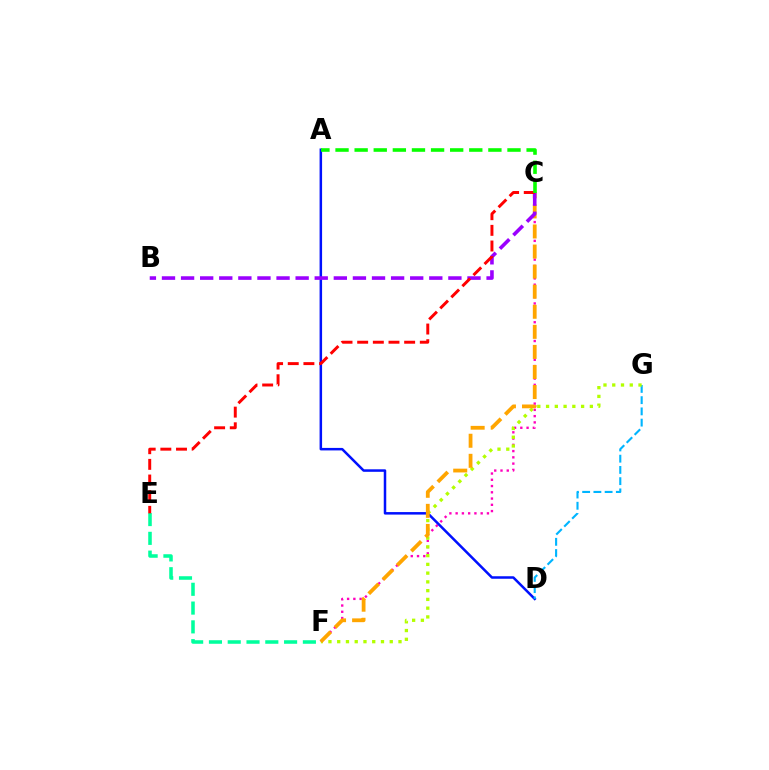{('C', 'F'): [{'color': '#ff00bd', 'line_style': 'dotted', 'thickness': 1.7}, {'color': '#ffa500', 'line_style': 'dashed', 'thickness': 2.73}], ('A', 'D'): [{'color': '#0010ff', 'line_style': 'solid', 'thickness': 1.8}], ('D', 'G'): [{'color': '#00b5ff', 'line_style': 'dashed', 'thickness': 1.53}], ('F', 'G'): [{'color': '#b3ff00', 'line_style': 'dotted', 'thickness': 2.38}], ('E', 'F'): [{'color': '#00ff9d', 'line_style': 'dashed', 'thickness': 2.55}], ('B', 'C'): [{'color': '#9b00ff', 'line_style': 'dashed', 'thickness': 2.59}], ('C', 'E'): [{'color': '#ff0000', 'line_style': 'dashed', 'thickness': 2.13}], ('A', 'C'): [{'color': '#08ff00', 'line_style': 'dashed', 'thickness': 2.6}]}